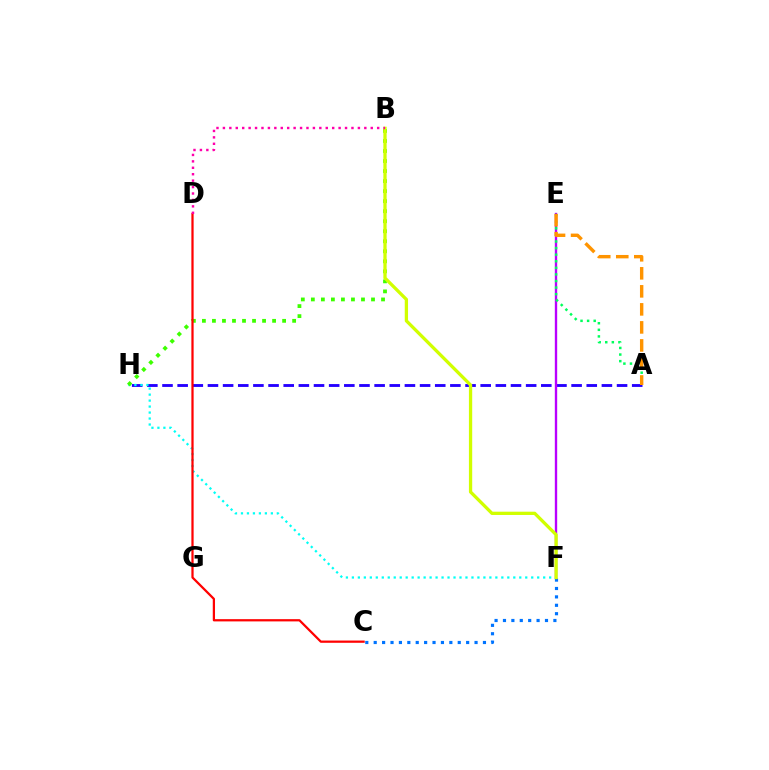{('A', 'H'): [{'color': '#2500ff', 'line_style': 'dashed', 'thickness': 2.06}], ('E', 'F'): [{'color': '#b900ff', 'line_style': 'solid', 'thickness': 1.7}], ('A', 'E'): [{'color': '#00ff5c', 'line_style': 'dotted', 'thickness': 1.79}, {'color': '#ff9400', 'line_style': 'dashed', 'thickness': 2.45}], ('F', 'H'): [{'color': '#00fff6', 'line_style': 'dotted', 'thickness': 1.62}], ('C', 'F'): [{'color': '#0074ff', 'line_style': 'dotted', 'thickness': 2.28}], ('B', 'H'): [{'color': '#3dff00', 'line_style': 'dotted', 'thickness': 2.72}], ('B', 'F'): [{'color': '#d1ff00', 'line_style': 'solid', 'thickness': 2.36}], ('C', 'D'): [{'color': '#ff0000', 'line_style': 'solid', 'thickness': 1.62}], ('B', 'D'): [{'color': '#ff00ac', 'line_style': 'dotted', 'thickness': 1.75}]}